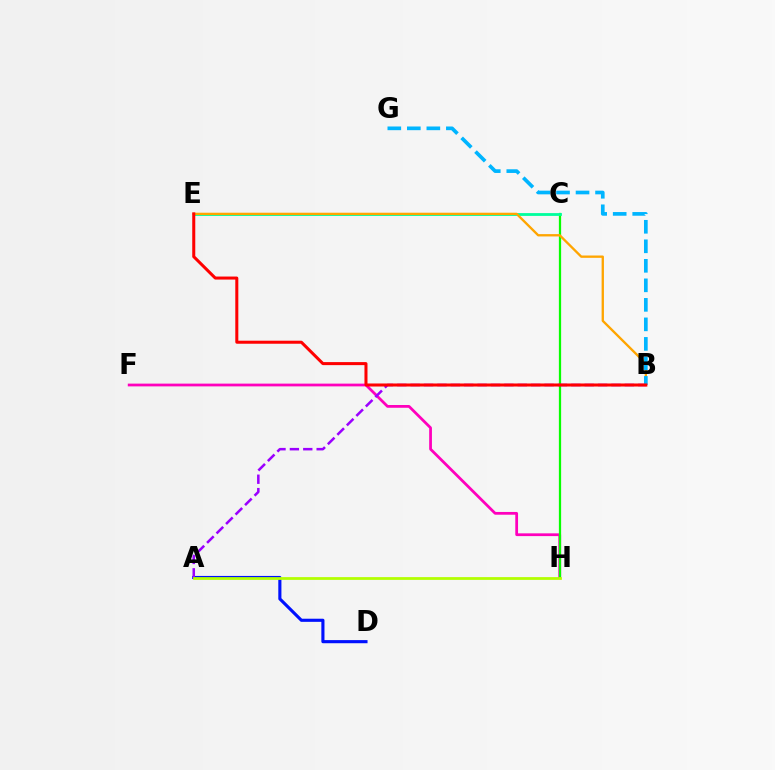{('F', 'H'): [{'color': '#ff00bd', 'line_style': 'solid', 'thickness': 1.99}], ('C', 'H'): [{'color': '#08ff00', 'line_style': 'solid', 'thickness': 1.63}], ('A', 'D'): [{'color': '#0010ff', 'line_style': 'solid', 'thickness': 2.25}], ('A', 'B'): [{'color': '#9b00ff', 'line_style': 'dashed', 'thickness': 1.82}], ('C', 'E'): [{'color': '#00ff9d', 'line_style': 'solid', 'thickness': 2.03}], ('A', 'H'): [{'color': '#b3ff00', 'line_style': 'solid', 'thickness': 1.99}], ('B', 'E'): [{'color': '#ffa500', 'line_style': 'solid', 'thickness': 1.68}, {'color': '#ff0000', 'line_style': 'solid', 'thickness': 2.18}], ('B', 'G'): [{'color': '#00b5ff', 'line_style': 'dashed', 'thickness': 2.65}]}